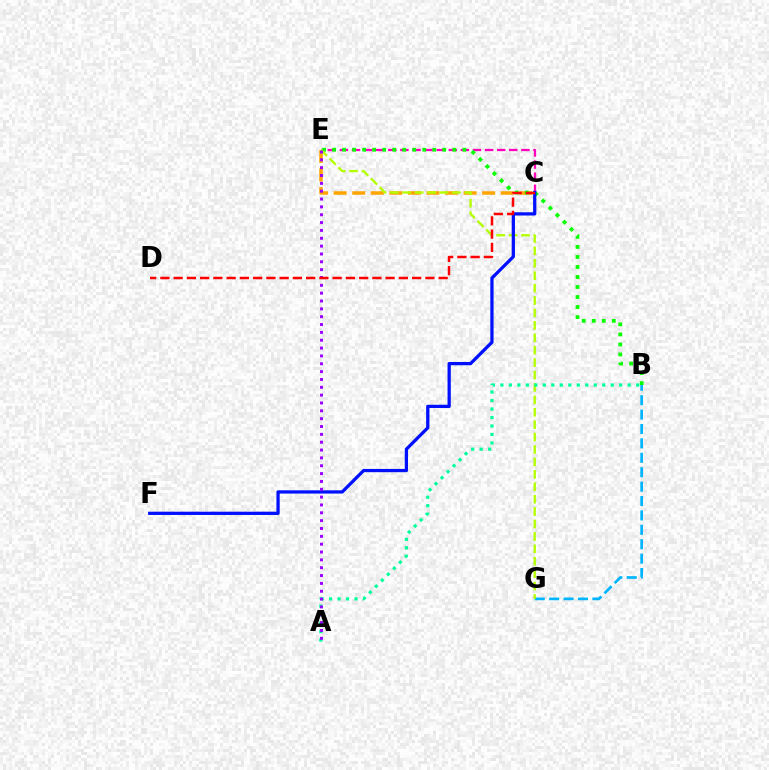{('C', 'E'): [{'color': '#ff00bd', 'line_style': 'dashed', 'thickness': 1.64}, {'color': '#ffa500', 'line_style': 'dashed', 'thickness': 2.52}], ('B', 'G'): [{'color': '#00b5ff', 'line_style': 'dashed', 'thickness': 1.96}], ('B', 'E'): [{'color': '#08ff00', 'line_style': 'dotted', 'thickness': 2.72}], ('E', 'G'): [{'color': '#b3ff00', 'line_style': 'dashed', 'thickness': 1.69}], ('A', 'B'): [{'color': '#00ff9d', 'line_style': 'dotted', 'thickness': 2.31}], ('C', 'F'): [{'color': '#0010ff', 'line_style': 'solid', 'thickness': 2.35}], ('A', 'E'): [{'color': '#9b00ff', 'line_style': 'dotted', 'thickness': 2.13}], ('C', 'D'): [{'color': '#ff0000', 'line_style': 'dashed', 'thickness': 1.8}]}